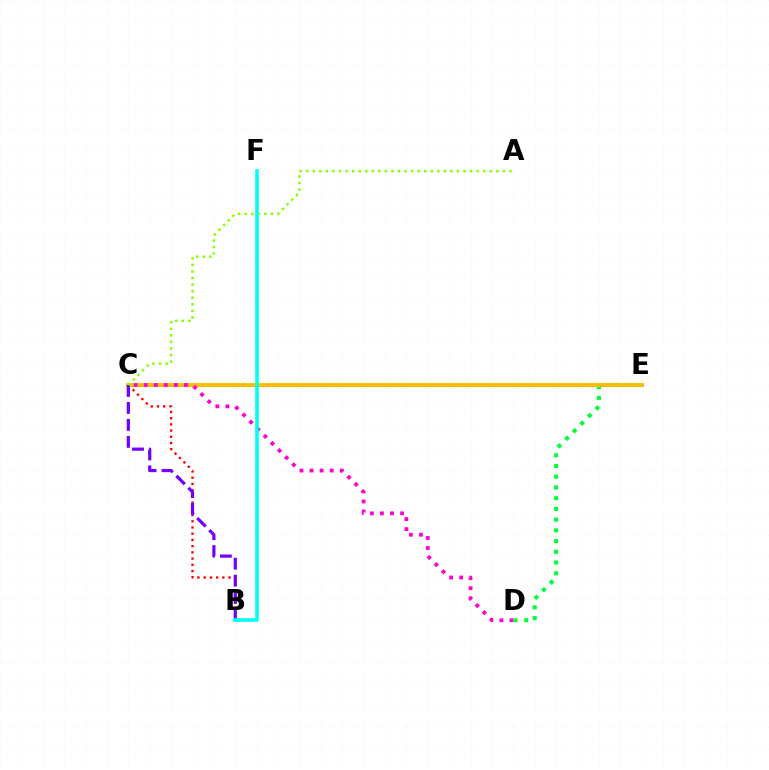{('C', 'E'): [{'color': '#004bff', 'line_style': 'solid', 'thickness': 1.85}, {'color': '#ffbd00', 'line_style': 'solid', 'thickness': 2.76}], ('D', 'E'): [{'color': '#00ff39', 'line_style': 'dotted', 'thickness': 2.91}], ('B', 'C'): [{'color': '#ff0000', 'line_style': 'dotted', 'thickness': 1.69}, {'color': '#7200ff', 'line_style': 'dashed', 'thickness': 2.31}], ('A', 'C'): [{'color': '#84ff00', 'line_style': 'dotted', 'thickness': 1.78}], ('C', 'D'): [{'color': '#ff00cf', 'line_style': 'dotted', 'thickness': 2.73}], ('B', 'F'): [{'color': '#00fff6', 'line_style': 'solid', 'thickness': 2.6}]}